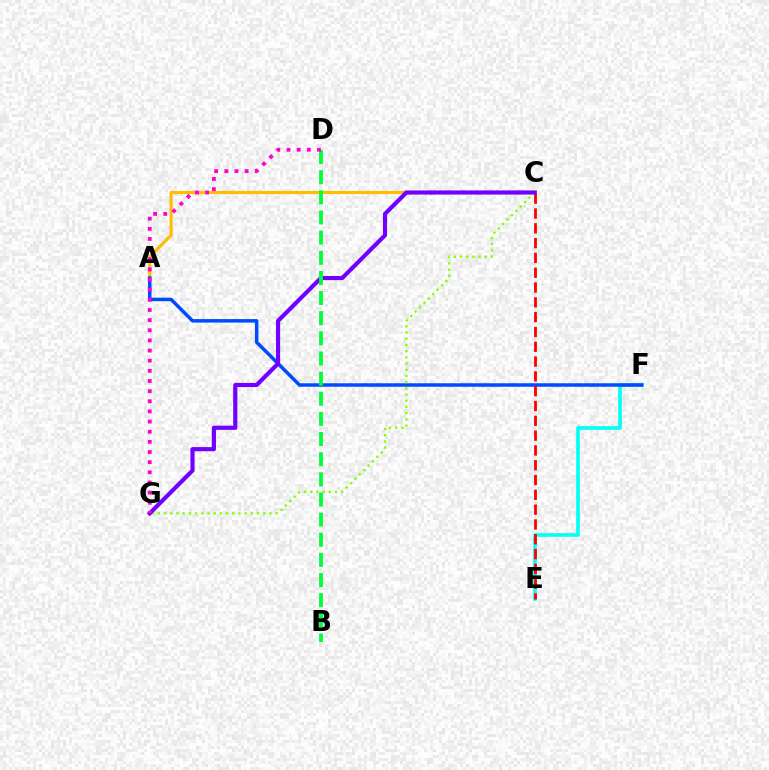{('A', 'C'): [{'color': '#ffbd00', 'line_style': 'solid', 'thickness': 2.24}], ('E', 'F'): [{'color': '#00fff6', 'line_style': 'solid', 'thickness': 2.61}], ('A', 'F'): [{'color': '#004bff', 'line_style': 'solid', 'thickness': 2.51}], ('C', 'E'): [{'color': '#ff0000', 'line_style': 'dashed', 'thickness': 2.01}], ('C', 'G'): [{'color': '#84ff00', 'line_style': 'dotted', 'thickness': 1.69}, {'color': '#7200ff', 'line_style': 'solid', 'thickness': 2.99}], ('B', 'D'): [{'color': '#00ff39', 'line_style': 'dashed', 'thickness': 2.74}], ('D', 'G'): [{'color': '#ff00cf', 'line_style': 'dotted', 'thickness': 2.76}]}